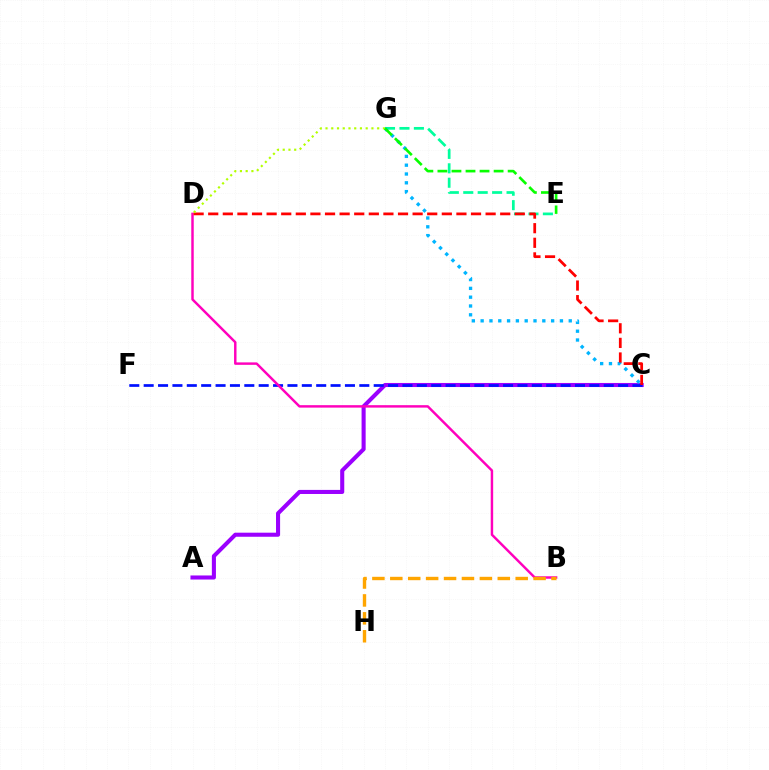{('A', 'C'): [{'color': '#9b00ff', 'line_style': 'solid', 'thickness': 2.93}], ('C', 'F'): [{'color': '#0010ff', 'line_style': 'dashed', 'thickness': 1.95}], ('E', 'G'): [{'color': '#00ff9d', 'line_style': 'dashed', 'thickness': 1.96}, {'color': '#08ff00', 'line_style': 'dashed', 'thickness': 1.91}], ('C', 'G'): [{'color': '#00b5ff', 'line_style': 'dotted', 'thickness': 2.39}], ('B', 'D'): [{'color': '#ff00bd', 'line_style': 'solid', 'thickness': 1.76}], ('C', 'D'): [{'color': '#ff0000', 'line_style': 'dashed', 'thickness': 1.98}], ('B', 'H'): [{'color': '#ffa500', 'line_style': 'dashed', 'thickness': 2.43}], ('D', 'G'): [{'color': '#b3ff00', 'line_style': 'dotted', 'thickness': 1.56}]}